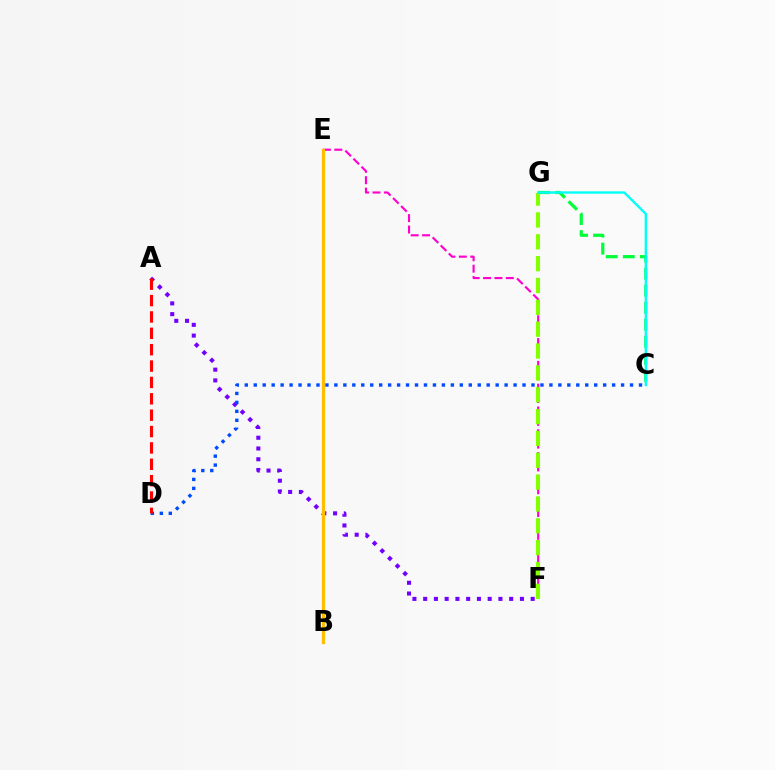{('C', 'G'): [{'color': '#00ff39', 'line_style': 'dashed', 'thickness': 2.31}, {'color': '#00fff6', 'line_style': 'solid', 'thickness': 1.69}], ('E', 'F'): [{'color': '#ff00cf', 'line_style': 'dashed', 'thickness': 1.55}], ('F', 'G'): [{'color': '#84ff00', 'line_style': 'dashed', 'thickness': 2.97}], ('A', 'F'): [{'color': '#7200ff', 'line_style': 'dotted', 'thickness': 2.92}], ('C', 'D'): [{'color': '#004bff', 'line_style': 'dotted', 'thickness': 2.43}], ('B', 'E'): [{'color': '#ffbd00', 'line_style': 'solid', 'thickness': 2.34}], ('A', 'D'): [{'color': '#ff0000', 'line_style': 'dashed', 'thickness': 2.22}]}